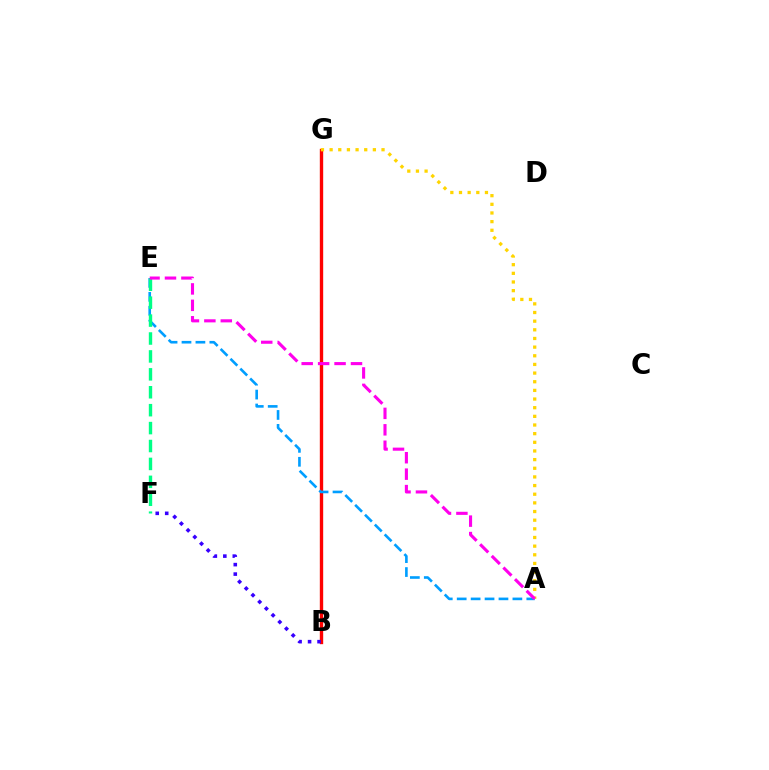{('B', 'G'): [{'color': '#4fff00', 'line_style': 'dashed', 'thickness': 2.18}, {'color': '#ff0000', 'line_style': 'solid', 'thickness': 2.41}], ('B', 'F'): [{'color': '#3700ff', 'line_style': 'dotted', 'thickness': 2.58}], ('A', 'E'): [{'color': '#009eff', 'line_style': 'dashed', 'thickness': 1.89}, {'color': '#ff00ed', 'line_style': 'dashed', 'thickness': 2.23}], ('E', 'F'): [{'color': '#00ff86', 'line_style': 'dashed', 'thickness': 2.43}], ('A', 'G'): [{'color': '#ffd500', 'line_style': 'dotted', 'thickness': 2.35}]}